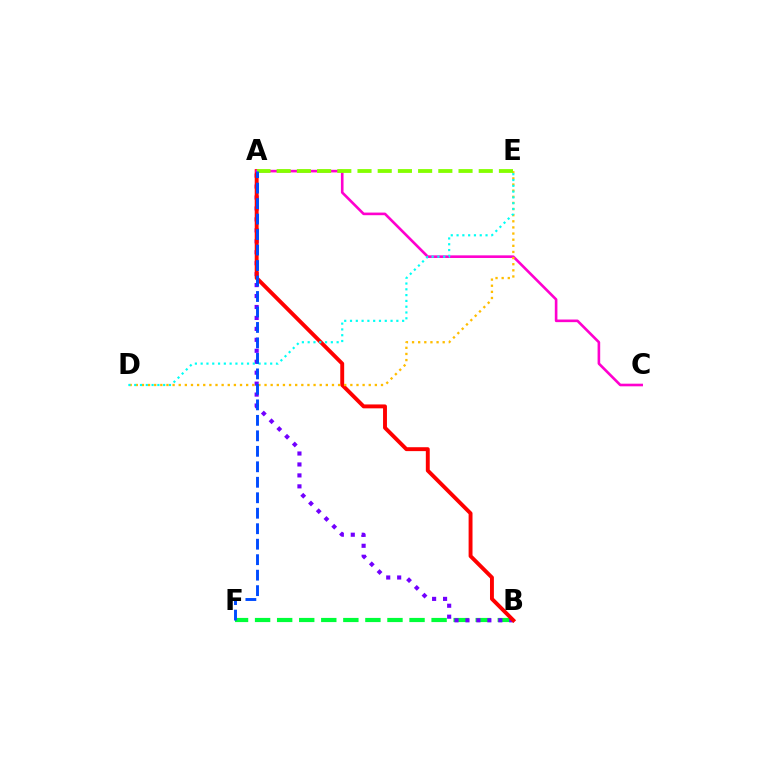{('B', 'F'): [{'color': '#00ff39', 'line_style': 'dashed', 'thickness': 3.0}], ('A', 'B'): [{'color': '#7200ff', 'line_style': 'dotted', 'thickness': 2.97}, {'color': '#ff0000', 'line_style': 'solid', 'thickness': 2.81}], ('A', 'C'): [{'color': '#ff00cf', 'line_style': 'solid', 'thickness': 1.89}], ('D', 'E'): [{'color': '#ffbd00', 'line_style': 'dotted', 'thickness': 1.67}, {'color': '#00fff6', 'line_style': 'dotted', 'thickness': 1.57}], ('A', 'E'): [{'color': '#84ff00', 'line_style': 'dashed', 'thickness': 2.74}], ('A', 'F'): [{'color': '#004bff', 'line_style': 'dashed', 'thickness': 2.1}]}